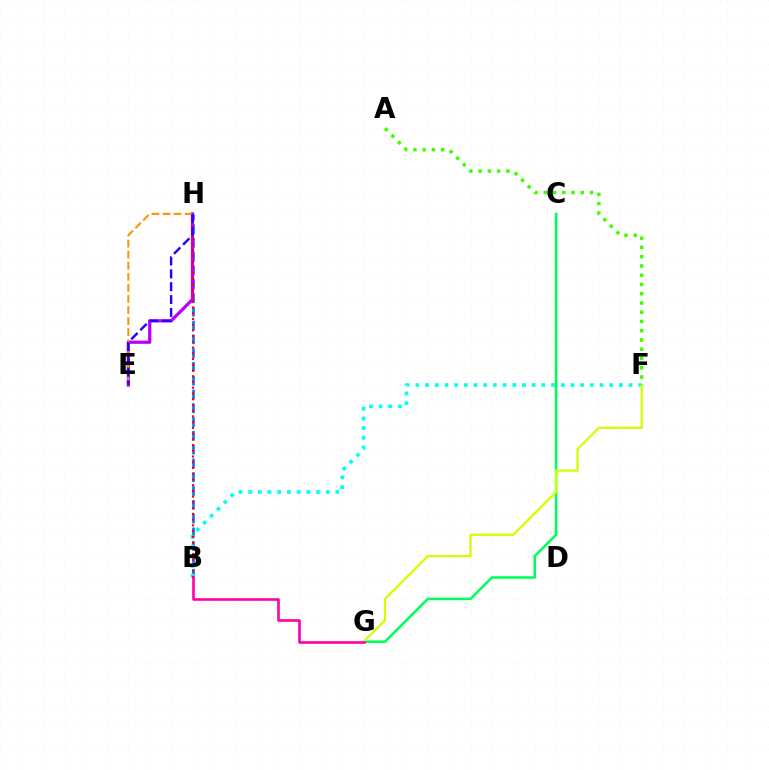{('B', 'H'): [{'color': '#0074ff', 'line_style': 'dashed', 'thickness': 1.87}, {'color': '#ff0000', 'line_style': 'dotted', 'thickness': 1.56}], ('C', 'G'): [{'color': '#00ff5c', 'line_style': 'solid', 'thickness': 1.83}], ('B', 'F'): [{'color': '#00fff6', 'line_style': 'dotted', 'thickness': 2.63}], ('E', 'H'): [{'color': '#b900ff', 'line_style': 'solid', 'thickness': 2.34}, {'color': '#ff9400', 'line_style': 'dashed', 'thickness': 1.5}, {'color': '#2500ff', 'line_style': 'dashed', 'thickness': 1.75}], ('F', 'G'): [{'color': '#d1ff00', 'line_style': 'solid', 'thickness': 1.6}], ('A', 'F'): [{'color': '#3dff00', 'line_style': 'dotted', 'thickness': 2.51}], ('B', 'G'): [{'color': '#ff00ac', 'line_style': 'solid', 'thickness': 1.88}]}